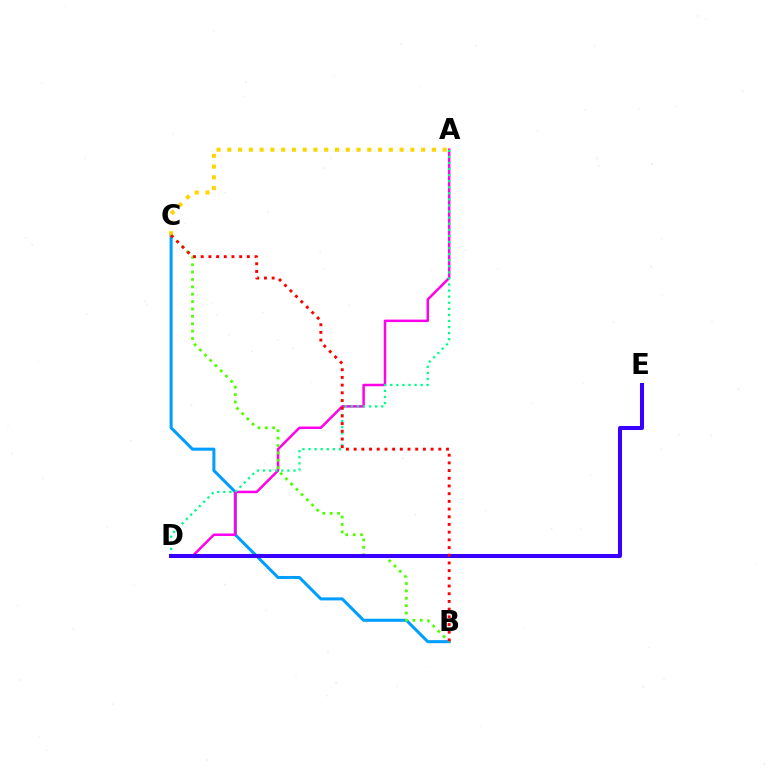{('B', 'C'): [{'color': '#009eff', 'line_style': 'solid', 'thickness': 2.19}, {'color': '#4fff00', 'line_style': 'dotted', 'thickness': 2.0}, {'color': '#ff0000', 'line_style': 'dotted', 'thickness': 2.09}], ('A', 'D'): [{'color': '#ff00ed', 'line_style': 'solid', 'thickness': 1.8}, {'color': '#00ff86', 'line_style': 'dotted', 'thickness': 1.65}], ('A', 'C'): [{'color': '#ffd500', 'line_style': 'dotted', 'thickness': 2.93}], ('D', 'E'): [{'color': '#3700ff', 'line_style': 'solid', 'thickness': 2.91}]}